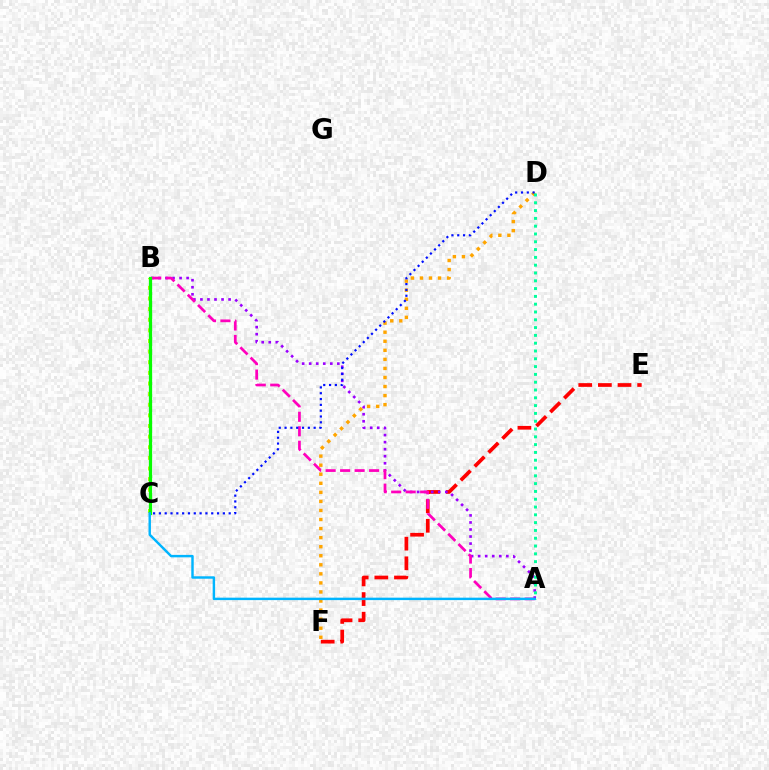{('E', 'F'): [{'color': '#ff0000', 'line_style': 'dashed', 'thickness': 2.67}], ('A', 'B'): [{'color': '#9b00ff', 'line_style': 'dotted', 'thickness': 1.91}, {'color': '#ff00bd', 'line_style': 'dashed', 'thickness': 1.97}], ('D', 'F'): [{'color': '#ffa500', 'line_style': 'dotted', 'thickness': 2.46}], ('B', 'C'): [{'color': '#b3ff00', 'line_style': 'dotted', 'thickness': 2.89}, {'color': '#08ff00', 'line_style': 'solid', 'thickness': 2.34}], ('C', 'D'): [{'color': '#0010ff', 'line_style': 'dotted', 'thickness': 1.58}], ('A', 'D'): [{'color': '#00ff9d', 'line_style': 'dotted', 'thickness': 2.12}], ('A', 'C'): [{'color': '#00b5ff', 'line_style': 'solid', 'thickness': 1.76}]}